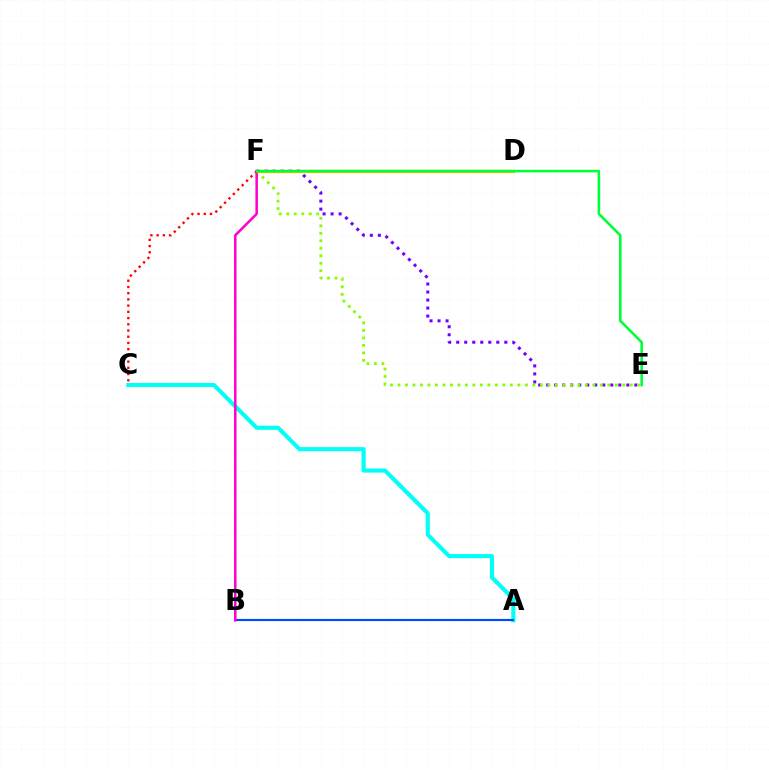{('A', 'C'): [{'color': '#00fff6', 'line_style': 'solid', 'thickness': 2.94}], ('E', 'F'): [{'color': '#7200ff', 'line_style': 'dotted', 'thickness': 2.18}, {'color': '#84ff00', 'line_style': 'dotted', 'thickness': 2.04}, {'color': '#00ff39', 'line_style': 'solid', 'thickness': 1.86}], ('A', 'B'): [{'color': '#004bff', 'line_style': 'solid', 'thickness': 1.54}], ('B', 'F'): [{'color': '#ff00cf', 'line_style': 'solid', 'thickness': 1.81}], ('D', 'F'): [{'color': '#ffbd00', 'line_style': 'solid', 'thickness': 2.4}], ('C', 'F'): [{'color': '#ff0000', 'line_style': 'dotted', 'thickness': 1.69}]}